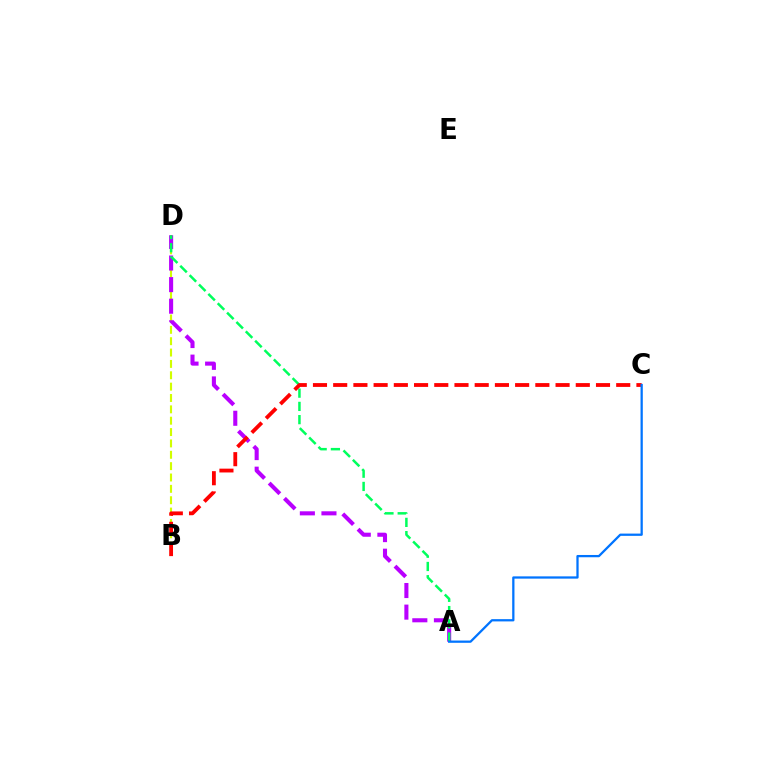{('B', 'D'): [{'color': '#d1ff00', 'line_style': 'dashed', 'thickness': 1.54}], ('A', 'D'): [{'color': '#b900ff', 'line_style': 'dashed', 'thickness': 2.93}, {'color': '#00ff5c', 'line_style': 'dashed', 'thickness': 1.8}], ('B', 'C'): [{'color': '#ff0000', 'line_style': 'dashed', 'thickness': 2.75}], ('A', 'C'): [{'color': '#0074ff', 'line_style': 'solid', 'thickness': 1.63}]}